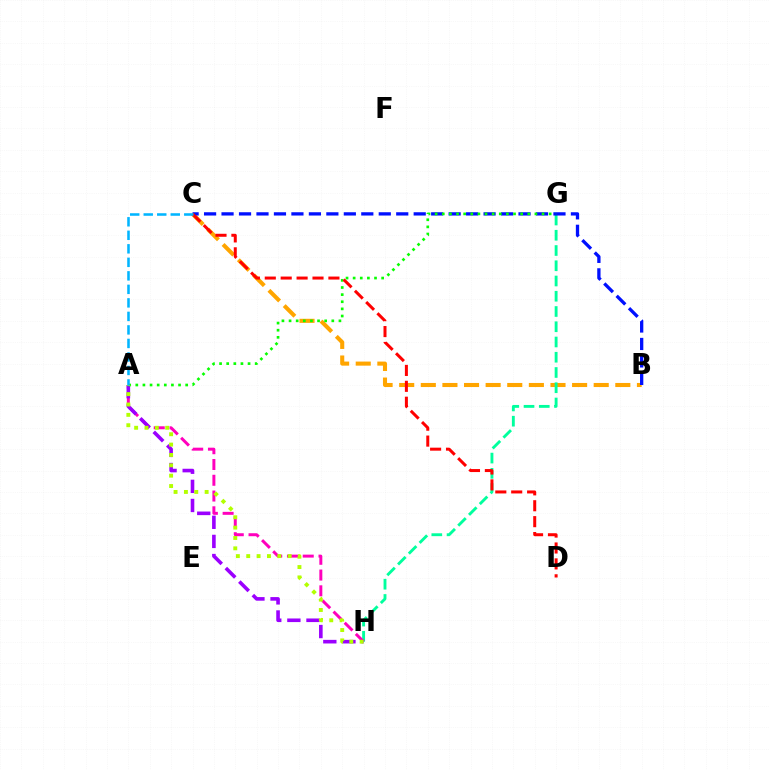{('B', 'C'): [{'color': '#ffa500', 'line_style': 'dashed', 'thickness': 2.94}, {'color': '#0010ff', 'line_style': 'dashed', 'thickness': 2.37}], ('G', 'H'): [{'color': '#00ff9d', 'line_style': 'dashed', 'thickness': 2.07}], ('A', 'H'): [{'color': '#ff00bd', 'line_style': 'dashed', 'thickness': 2.14}, {'color': '#9b00ff', 'line_style': 'dashed', 'thickness': 2.6}, {'color': '#b3ff00', 'line_style': 'dotted', 'thickness': 2.81}], ('A', 'G'): [{'color': '#08ff00', 'line_style': 'dotted', 'thickness': 1.94}], ('C', 'D'): [{'color': '#ff0000', 'line_style': 'dashed', 'thickness': 2.16}], ('A', 'C'): [{'color': '#00b5ff', 'line_style': 'dashed', 'thickness': 1.84}]}